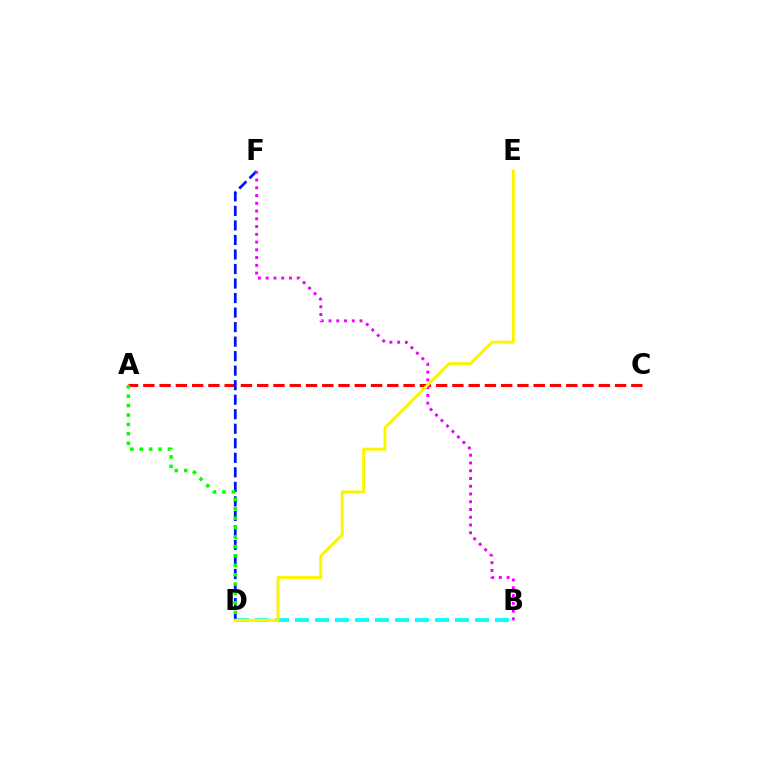{('B', 'D'): [{'color': '#00fff6', 'line_style': 'dashed', 'thickness': 2.72}], ('A', 'C'): [{'color': '#ff0000', 'line_style': 'dashed', 'thickness': 2.21}], ('D', 'F'): [{'color': '#0010ff', 'line_style': 'dashed', 'thickness': 1.97}], ('A', 'D'): [{'color': '#08ff00', 'line_style': 'dotted', 'thickness': 2.56}], ('B', 'F'): [{'color': '#ee00ff', 'line_style': 'dotted', 'thickness': 2.11}], ('D', 'E'): [{'color': '#fcf500', 'line_style': 'solid', 'thickness': 2.12}]}